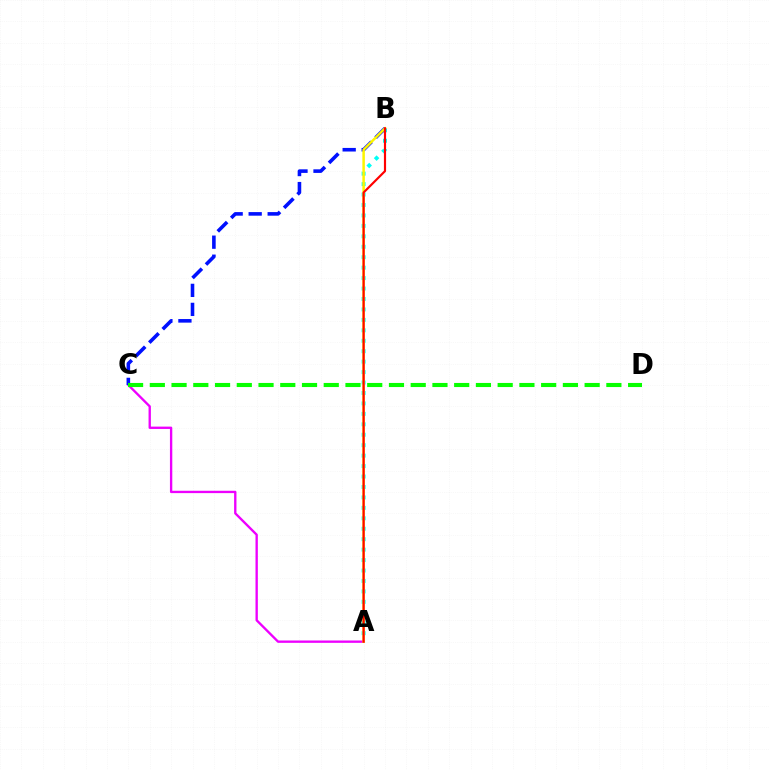{('A', 'B'): [{'color': '#00fff6', 'line_style': 'dotted', 'thickness': 2.84}, {'color': '#fcf500', 'line_style': 'solid', 'thickness': 1.8}, {'color': '#ff0000', 'line_style': 'solid', 'thickness': 1.56}], ('A', 'C'): [{'color': '#ee00ff', 'line_style': 'solid', 'thickness': 1.69}], ('B', 'C'): [{'color': '#0010ff', 'line_style': 'dashed', 'thickness': 2.58}], ('C', 'D'): [{'color': '#08ff00', 'line_style': 'dashed', 'thickness': 2.95}]}